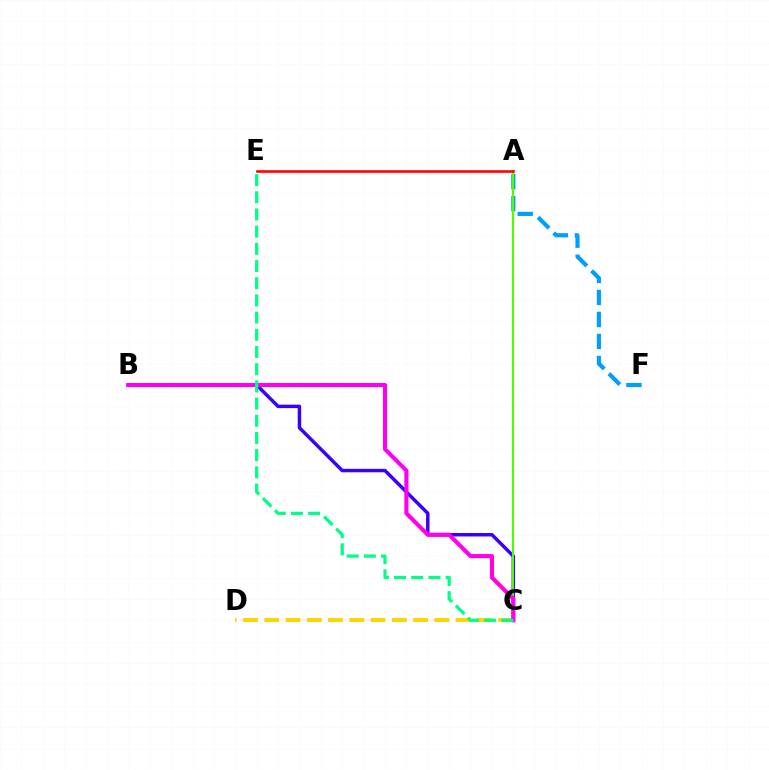{('C', 'D'): [{'color': '#ffd500', 'line_style': 'dashed', 'thickness': 2.89}], ('A', 'F'): [{'color': '#009eff', 'line_style': 'dashed', 'thickness': 2.99}], ('B', 'C'): [{'color': '#3700ff', 'line_style': 'solid', 'thickness': 2.49}, {'color': '#ff00ed', 'line_style': 'solid', 'thickness': 2.95}], ('A', 'C'): [{'color': '#4fff00', 'line_style': 'solid', 'thickness': 1.52}], ('A', 'E'): [{'color': '#ff0000', 'line_style': 'solid', 'thickness': 1.87}], ('C', 'E'): [{'color': '#00ff86', 'line_style': 'dashed', 'thickness': 2.34}]}